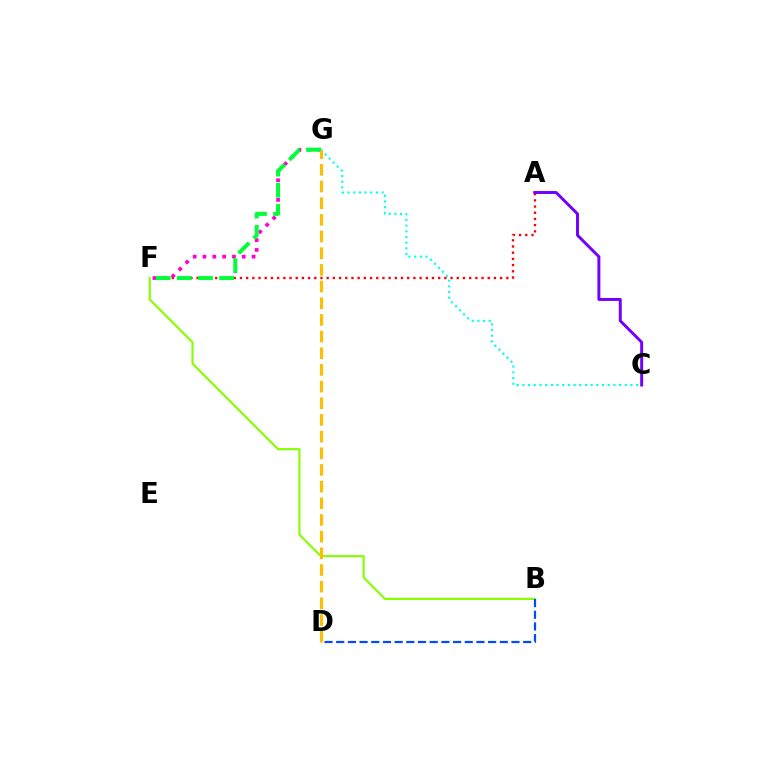{('B', 'F'): [{'color': '#84ff00', 'line_style': 'solid', 'thickness': 1.54}], ('C', 'G'): [{'color': '#00fff6', 'line_style': 'dotted', 'thickness': 1.54}], ('A', 'F'): [{'color': '#ff0000', 'line_style': 'dotted', 'thickness': 1.68}], ('B', 'D'): [{'color': '#004bff', 'line_style': 'dashed', 'thickness': 1.59}], ('A', 'C'): [{'color': '#7200ff', 'line_style': 'solid', 'thickness': 2.12}], ('F', 'G'): [{'color': '#ff00cf', 'line_style': 'dotted', 'thickness': 2.67}, {'color': '#00ff39', 'line_style': 'dashed', 'thickness': 2.87}], ('D', 'G'): [{'color': '#ffbd00', 'line_style': 'dashed', 'thickness': 2.26}]}